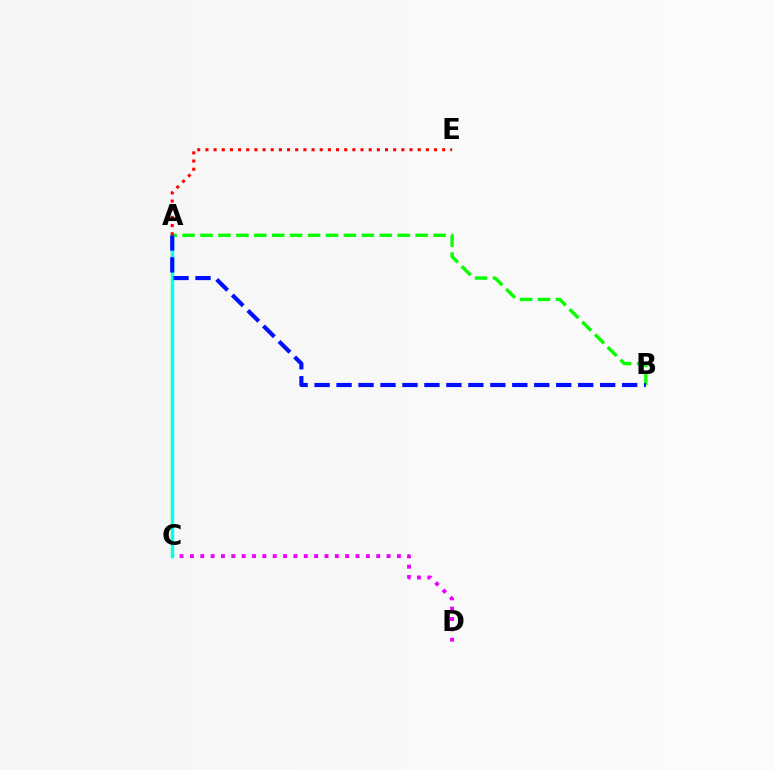{('A', 'B'): [{'color': '#08ff00', 'line_style': 'dashed', 'thickness': 2.44}, {'color': '#0010ff', 'line_style': 'dashed', 'thickness': 2.98}], ('A', 'C'): [{'color': '#fcf500', 'line_style': 'solid', 'thickness': 1.72}, {'color': '#00fff6', 'line_style': 'solid', 'thickness': 2.48}], ('C', 'D'): [{'color': '#ee00ff', 'line_style': 'dotted', 'thickness': 2.81}], ('A', 'E'): [{'color': '#ff0000', 'line_style': 'dotted', 'thickness': 2.22}]}